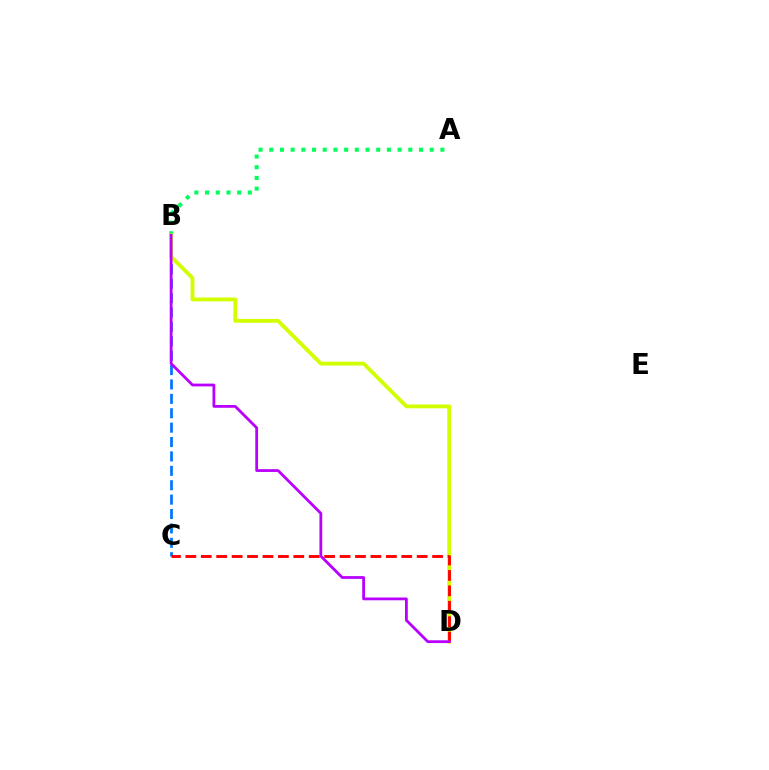{('A', 'B'): [{'color': '#00ff5c', 'line_style': 'dotted', 'thickness': 2.91}], ('B', 'C'): [{'color': '#0074ff', 'line_style': 'dashed', 'thickness': 1.96}], ('B', 'D'): [{'color': '#d1ff00', 'line_style': 'solid', 'thickness': 2.75}, {'color': '#b900ff', 'line_style': 'solid', 'thickness': 2.0}], ('C', 'D'): [{'color': '#ff0000', 'line_style': 'dashed', 'thickness': 2.1}]}